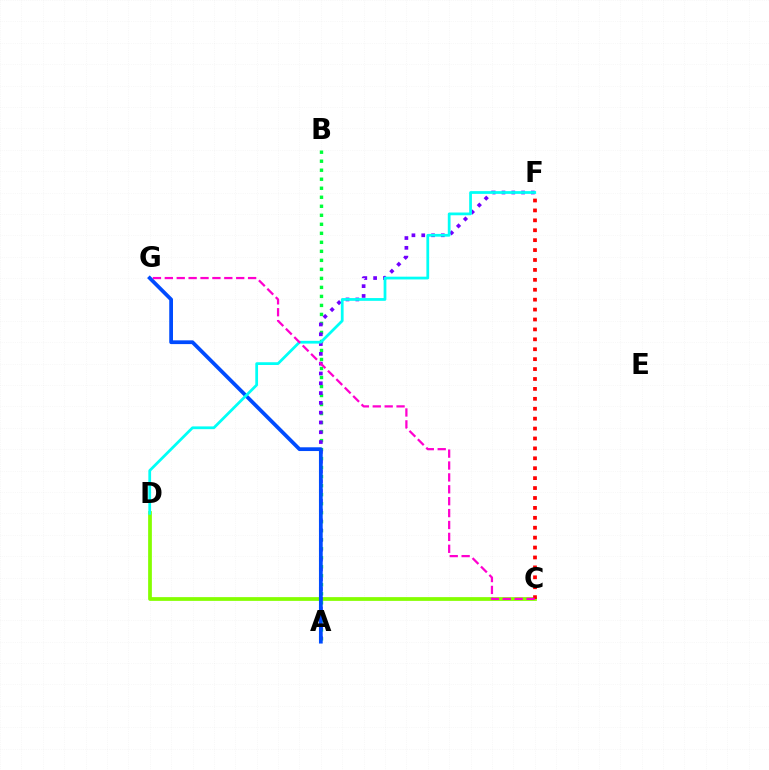{('A', 'C'): [{'color': '#ffbd00', 'line_style': 'dashed', 'thickness': 1.5}], ('A', 'B'): [{'color': '#00ff39', 'line_style': 'dotted', 'thickness': 2.45}], ('C', 'D'): [{'color': '#84ff00', 'line_style': 'solid', 'thickness': 2.69}], ('A', 'F'): [{'color': '#7200ff', 'line_style': 'dotted', 'thickness': 2.66}], ('C', 'F'): [{'color': '#ff0000', 'line_style': 'dotted', 'thickness': 2.69}], ('A', 'G'): [{'color': '#004bff', 'line_style': 'solid', 'thickness': 2.7}], ('D', 'F'): [{'color': '#00fff6', 'line_style': 'solid', 'thickness': 1.98}], ('C', 'G'): [{'color': '#ff00cf', 'line_style': 'dashed', 'thickness': 1.62}]}